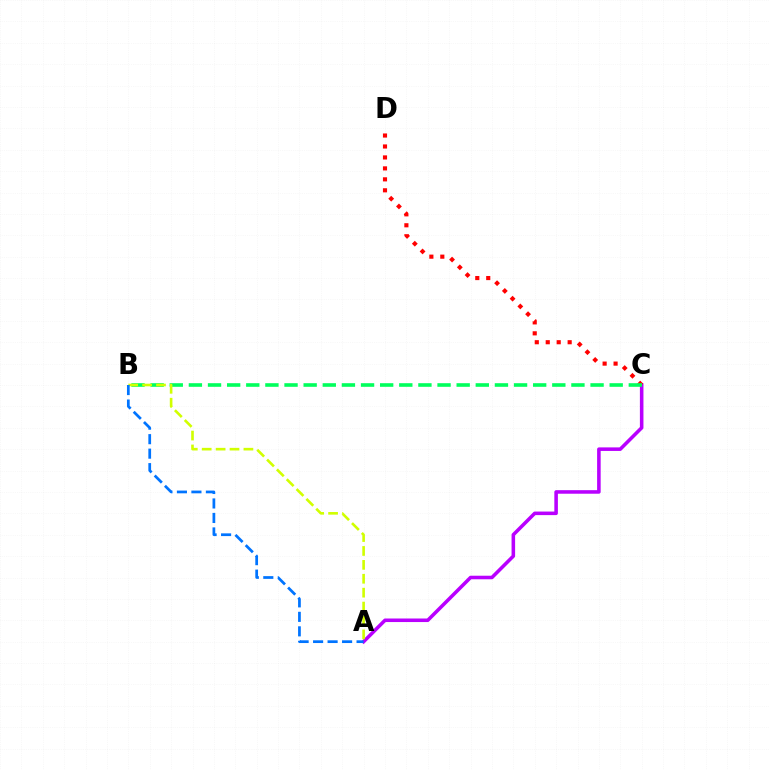{('A', 'C'): [{'color': '#b900ff', 'line_style': 'solid', 'thickness': 2.56}], ('C', 'D'): [{'color': '#ff0000', 'line_style': 'dotted', 'thickness': 2.98}], ('B', 'C'): [{'color': '#00ff5c', 'line_style': 'dashed', 'thickness': 2.6}], ('A', 'B'): [{'color': '#d1ff00', 'line_style': 'dashed', 'thickness': 1.89}, {'color': '#0074ff', 'line_style': 'dashed', 'thickness': 1.97}]}